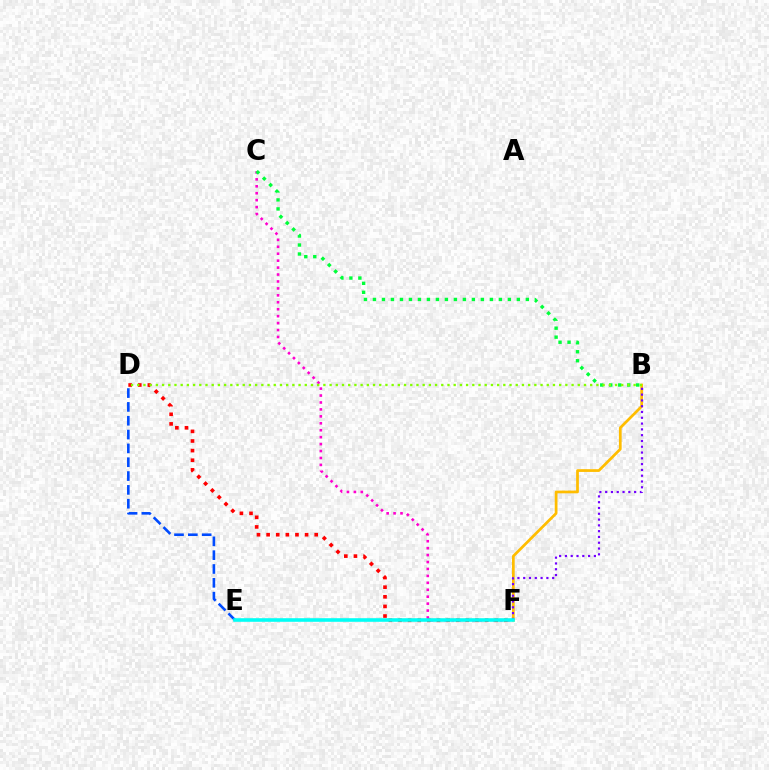{('C', 'F'): [{'color': '#ff00cf', 'line_style': 'dotted', 'thickness': 1.88}], ('D', 'E'): [{'color': '#004bff', 'line_style': 'dashed', 'thickness': 1.88}], ('D', 'F'): [{'color': '#ff0000', 'line_style': 'dotted', 'thickness': 2.61}], ('B', 'F'): [{'color': '#ffbd00', 'line_style': 'solid', 'thickness': 1.97}, {'color': '#7200ff', 'line_style': 'dotted', 'thickness': 1.57}], ('B', 'C'): [{'color': '#00ff39', 'line_style': 'dotted', 'thickness': 2.44}], ('B', 'D'): [{'color': '#84ff00', 'line_style': 'dotted', 'thickness': 1.69}], ('E', 'F'): [{'color': '#00fff6', 'line_style': 'solid', 'thickness': 2.58}]}